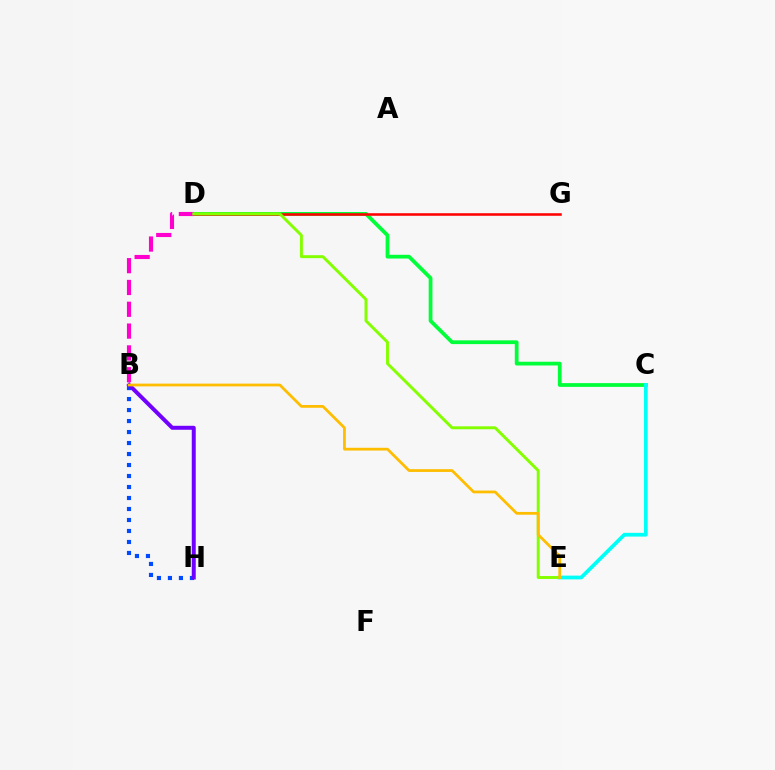{('C', 'D'): [{'color': '#00ff39', 'line_style': 'solid', 'thickness': 2.71}], ('B', 'D'): [{'color': '#ff00cf', 'line_style': 'dashed', 'thickness': 2.96}], ('C', 'E'): [{'color': '#00fff6', 'line_style': 'solid', 'thickness': 2.69}], ('B', 'H'): [{'color': '#004bff', 'line_style': 'dotted', 'thickness': 2.99}, {'color': '#7200ff', 'line_style': 'solid', 'thickness': 2.87}], ('D', 'G'): [{'color': '#ff0000', 'line_style': 'solid', 'thickness': 1.84}], ('D', 'E'): [{'color': '#84ff00', 'line_style': 'solid', 'thickness': 2.11}], ('B', 'E'): [{'color': '#ffbd00', 'line_style': 'solid', 'thickness': 1.98}]}